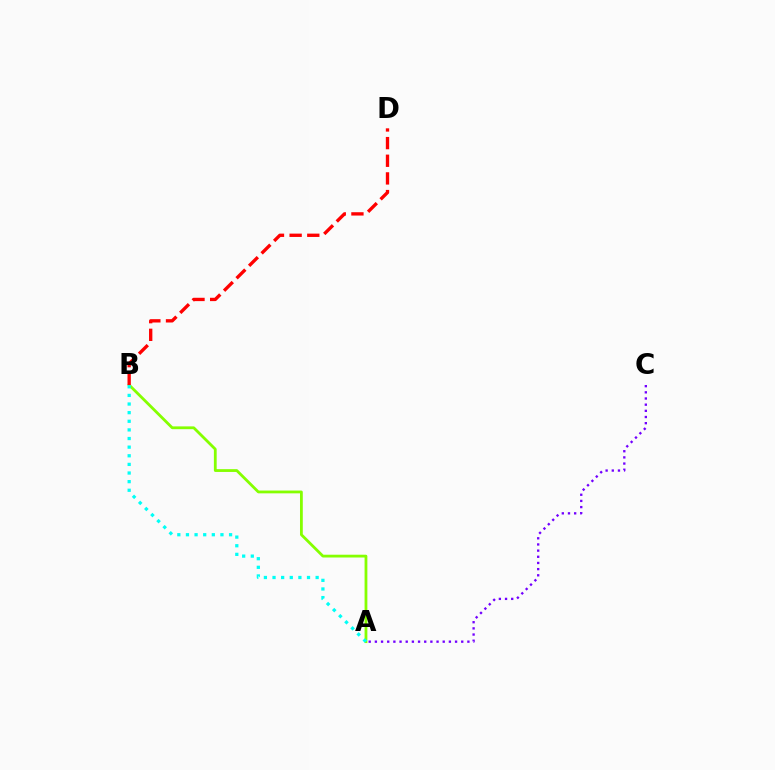{('A', 'C'): [{'color': '#7200ff', 'line_style': 'dotted', 'thickness': 1.68}], ('A', 'B'): [{'color': '#84ff00', 'line_style': 'solid', 'thickness': 2.01}, {'color': '#00fff6', 'line_style': 'dotted', 'thickness': 2.34}], ('B', 'D'): [{'color': '#ff0000', 'line_style': 'dashed', 'thickness': 2.4}]}